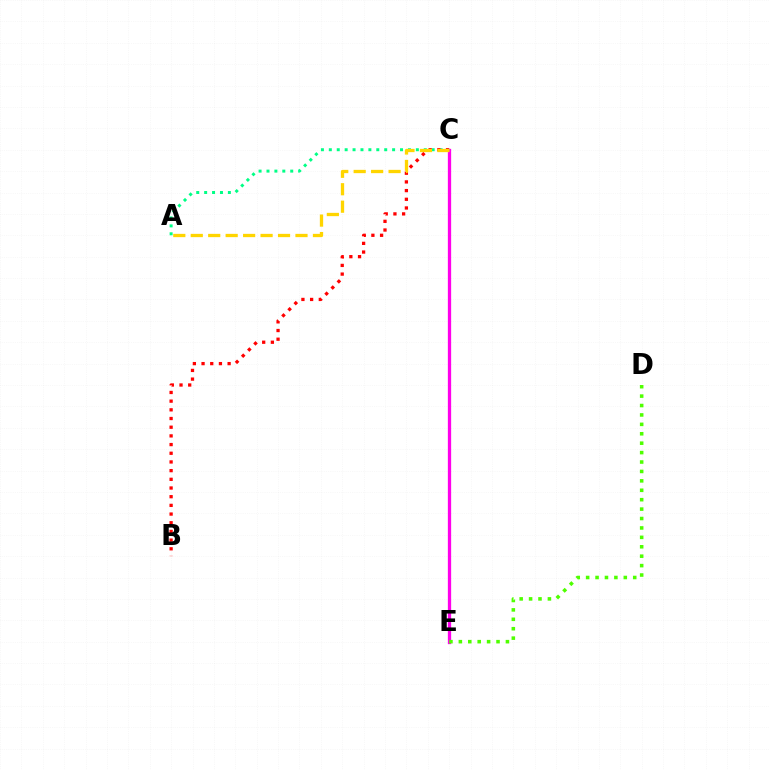{('A', 'C'): [{'color': '#00ff86', 'line_style': 'dotted', 'thickness': 2.15}, {'color': '#ffd500', 'line_style': 'dashed', 'thickness': 2.37}], ('B', 'C'): [{'color': '#ff0000', 'line_style': 'dotted', 'thickness': 2.36}], ('C', 'E'): [{'color': '#3700ff', 'line_style': 'solid', 'thickness': 1.84}, {'color': '#009eff', 'line_style': 'dashed', 'thickness': 2.16}, {'color': '#ff00ed', 'line_style': 'solid', 'thickness': 2.37}], ('D', 'E'): [{'color': '#4fff00', 'line_style': 'dotted', 'thickness': 2.56}]}